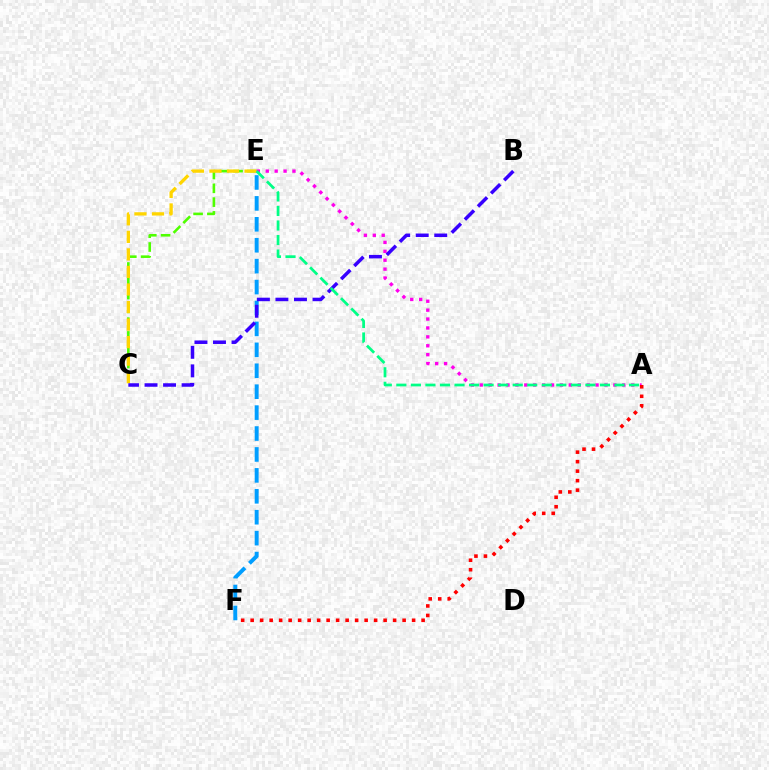{('C', 'E'): [{'color': '#4fff00', 'line_style': 'dashed', 'thickness': 1.87}, {'color': '#ffd500', 'line_style': 'dashed', 'thickness': 2.38}], ('E', 'F'): [{'color': '#009eff', 'line_style': 'dashed', 'thickness': 2.84}], ('A', 'E'): [{'color': '#ff00ed', 'line_style': 'dotted', 'thickness': 2.42}, {'color': '#00ff86', 'line_style': 'dashed', 'thickness': 1.98}], ('A', 'F'): [{'color': '#ff0000', 'line_style': 'dotted', 'thickness': 2.58}], ('B', 'C'): [{'color': '#3700ff', 'line_style': 'dashed', 'thickness': 2.52}]}